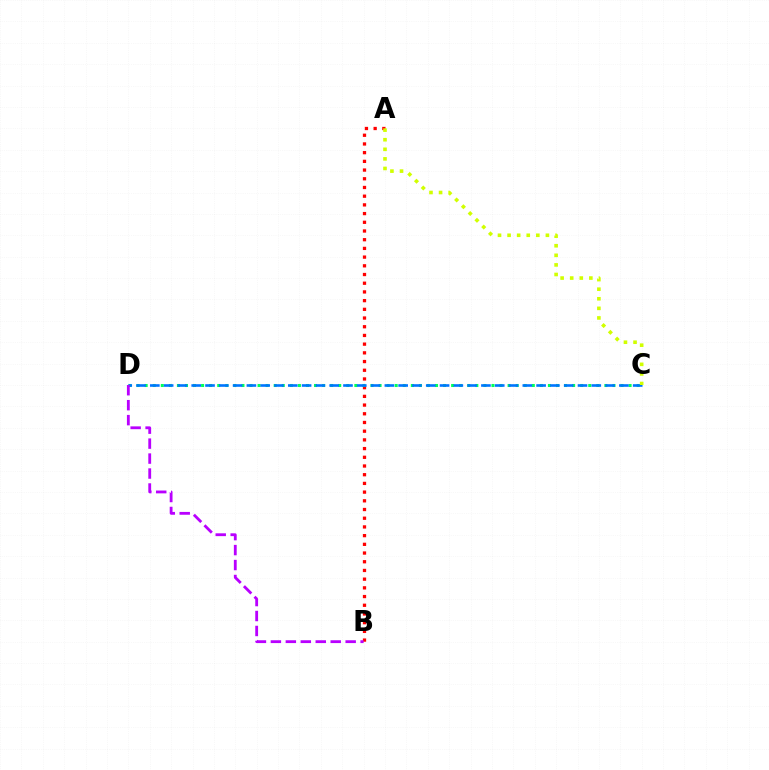{('A', 'B'): [{'color': '#ff0000', 'line_style': 'dotted', 'thickness': 2.36}], ('C', 'D'): [{'color': '#00ff5c', 'line_style': 'dotted', 'thickness': 2.19}, {'color': '#0074ff', 'line_style': 'dashed', 'thickness': 1.87}], ('B', 'D'): [{'color': '#b900ff', 'line_style': 'dashed', 'thickness': 2.03}], ('A', 'C'): [{'color': '#d1ff00', 'line_style': 'dotted', 'thickness': 2.6}]}